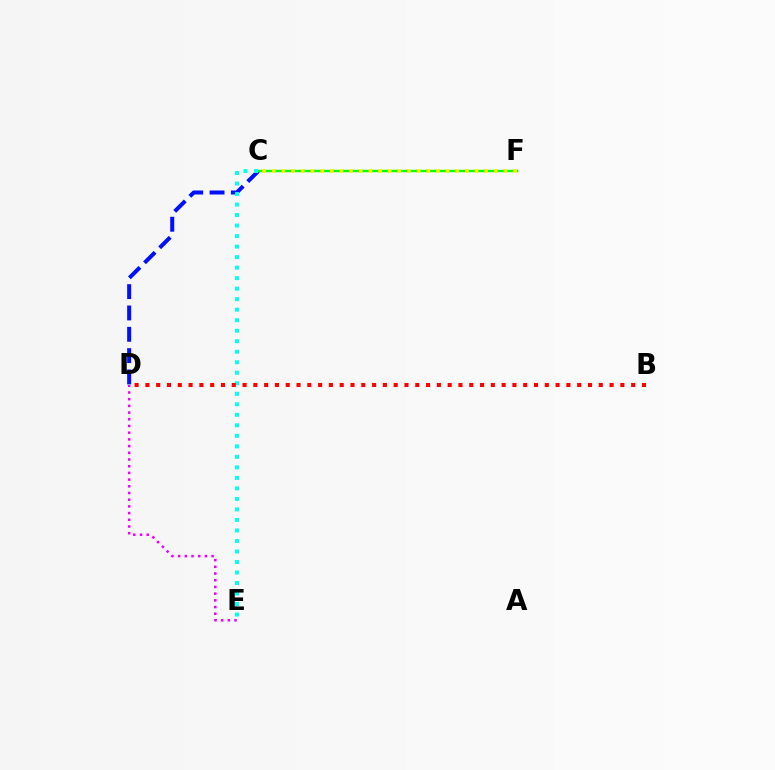{('C', 'D'): [{'color': '#0010ff', 'line_style': 'dashed', 'thickness': 2.9}], ('D', 'E'): [{'color': '#ee00ff', 'line_style': 'dotted', 'thickness': 1.82}], ('C', 'F'): [{'color': '#08ff00', 'line_style': 'solid', 'thickness': 1.77}, {'color': '#fcf500', 'line_style': 'dotted', 'thickness': 2.62}], ('C', 'E'): [{'color': '#00fff6', 'line_style': 'dotted', 'thickness': 2.86}], ('B', 'D'): [{'color': '#ff0000', 'line_style': 'dotted', 'thickness': 2.93}]}